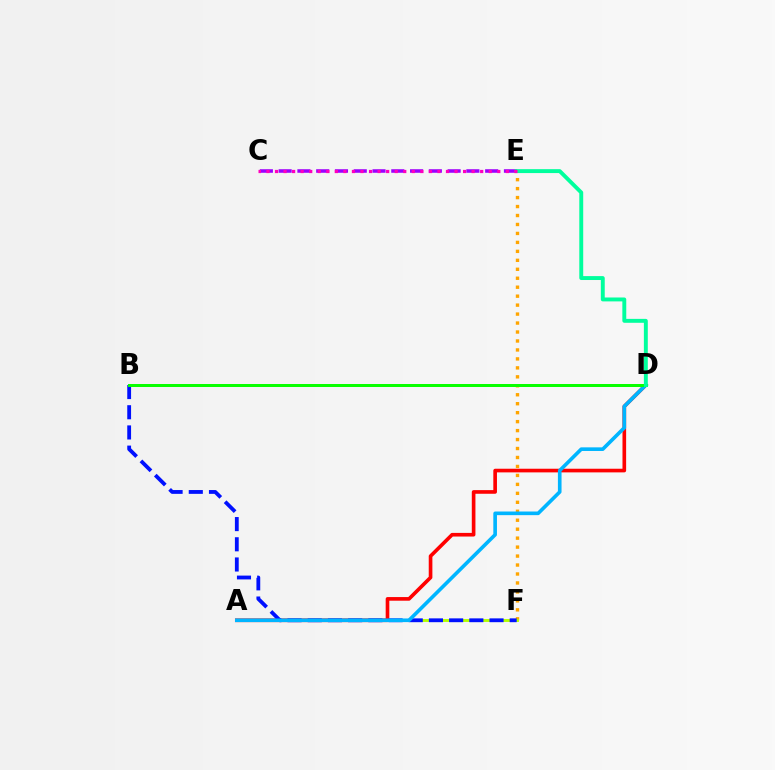{('A', 'D'): [{'color': '#ff0000', 'line_style': 'solid', 'thickness': 2.62}, {'color': '#00b5ff', 'line_style': 'solid', 'thickness': 2.62}], ('E', 'F'): [{'color': '#ffa500', 'line_style': 'dotted', 'thickness': 2.44}], ('C', 'E'): [{'color': '#9b00ff', 'line_style': 'dashed', 'thickness': 2.55}, {'color': '#ff00bd', 'line_style': 'dotted', 'thickness': 2.32}], ('A', 'F'): [{'color': '#b3ff00', 'line_style': 'solid', 'thickness': 2.1}], ('B', 'F'): [{'color': '#0010ff', 'line_style': 'dashed', 'thickness': 2.74}], ('B', 'D'): [{'color': '#08ff00', 'line_style': 'solid', 'thickness': 2.15}], ('D', 'E'): [{'color': '#00ff9d', 'line_style': 'solid', 'thickness': 2.81}]}